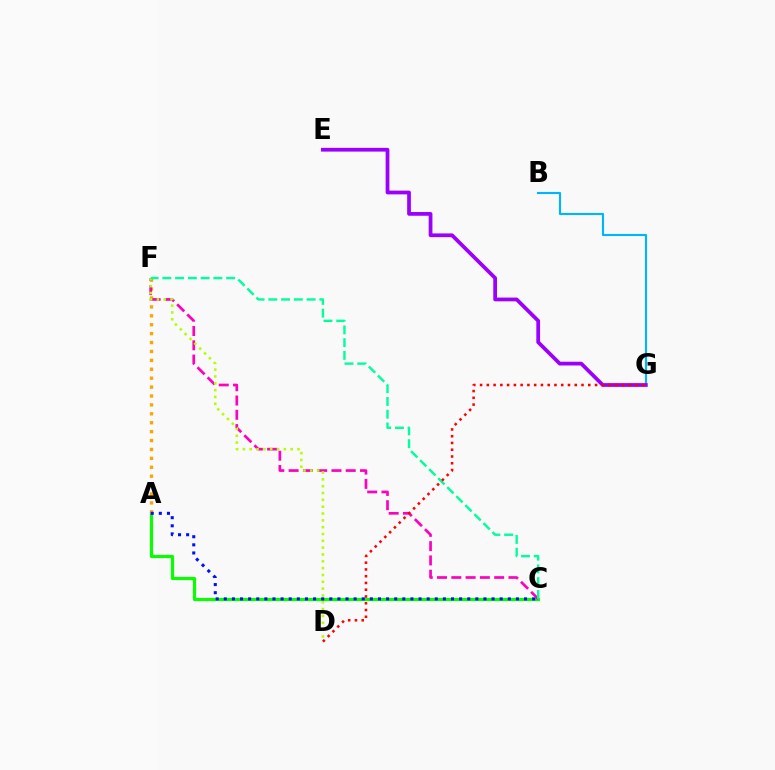{('A', 'C'): [{'color': '#08ff00', 'line_style': 'solid', 'thickness': 2.27}, {'color': '#0010ff', 'line_style': 'dotted', 'thickness': 2.2}], ('B', 'G'): [{'color': '#00b5ff', 'line_style': 'solid', 'thickness': 1.54}], ('A', 'F'): [{'color': '#ffa500', 'line_style': 'dotted', 'thickness': 2.42}], ('E', 'G'): [{'color': '#9b00ff', 'line_style': 'solid', 'thickness': 2.69}], ('C', 'F'): [{'color': '#ff00bd', 'line_style': 'dashed', 'thickness': 1.94}, {'color': '#00ff9d', 'line_style': 'dashed', 'thickness': 1.73}], ('D', 'F'): [{'color': '#b3ff00', 'line_style': 'dotted', 'thickness': 1.86}], ('D', 'G'): [{'color': '#ff0000', 'line_style': 'dotted', 'thickness': 1.84}]}